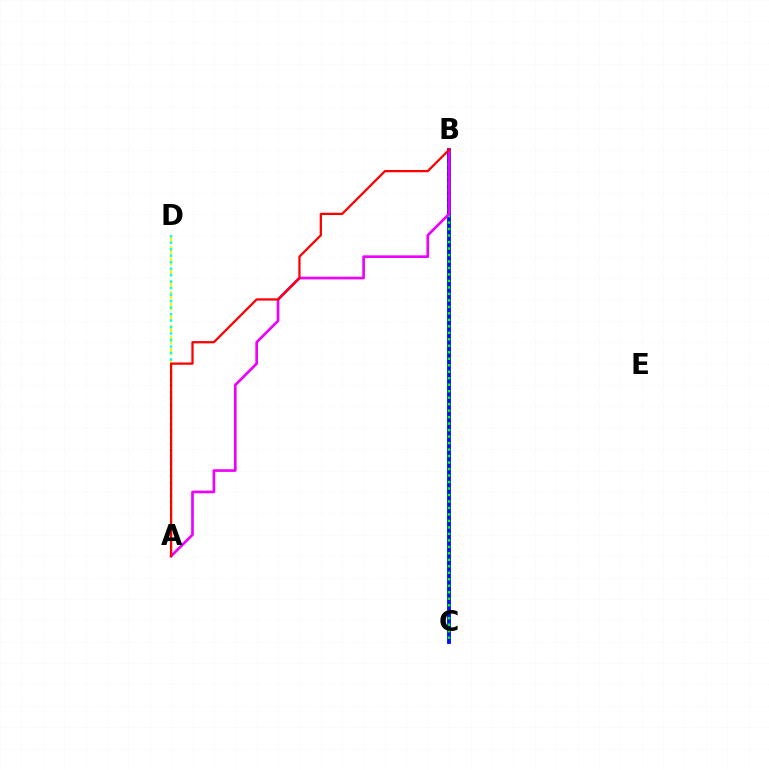{('B', 'C'): [{'color': '#0010ff', 'line_style': 'solid', 'thickness': 2.78}, {'color': '#08ff00', 'line_style': 'dotted', 'thickness': 1.76}], ('A', 'D'): [{'color': '#fcf500', 'line_style': 'dashed', 'thickness': 1.53}, {'color': '#00fff6', 'line_style': 'dotted', 'thickness': 1.76}], ('A', 'B'): [{'color': '#ee00ff', 'line_style': 'solid', 'thickness': 1.92}, {'color': '#ff0000', 'line_style': 'solid', 'thickness': 1.63}]}